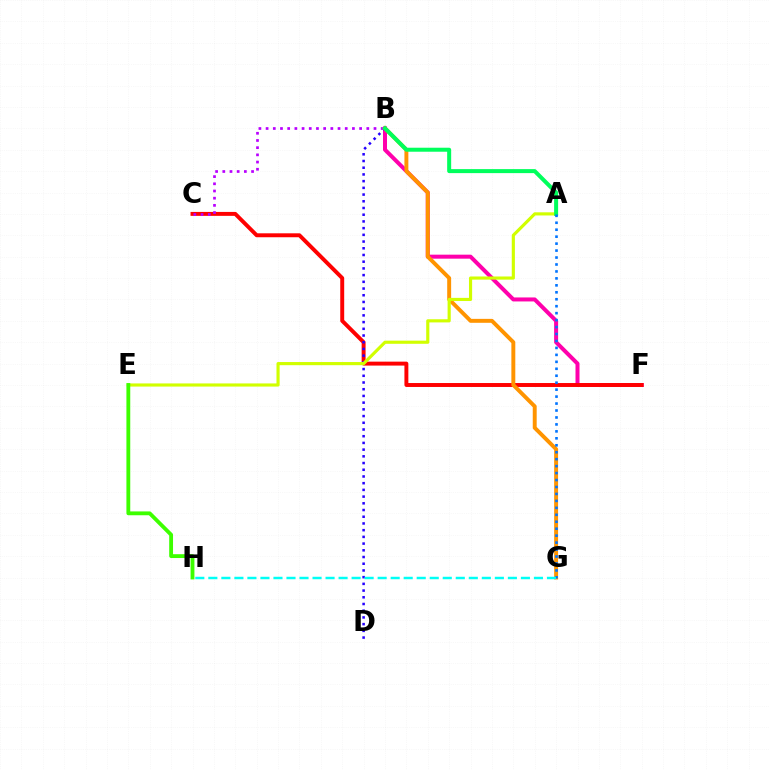{('B', 'F'): [{'color': '#ff00ac', 'line_style': 'solid', 'thickness': 2.88}], ('C', 'F'): [{'color': '#ff0000', 'line_style': 'solid', 'thickness': 2.83}], ('B', 'D'): [{'color': '#2500ff', 'line_style': 'dotted', 'thickness': 1.82}], ('B', 'C'): [{'color': '#b900ff', 'line_style': 'dotted', 'thickness': 1.95}], ('B', 'G'): [{'color': '#ff9400', 'line_style': 'solid', 'thickness': 2.83}], ('A', 'E'): [{'color': '#d1ff00', 'line_style': 'solid', 'thickness': 2.27}], ('A', 'B'): [{'color': '#00ff5c', 'line_style': 'solid', 'thickness': 2.88}], ('A', 'G'): [{'color': '#0074ff', 'line_style': 'dotted', 'thickness': 1.89}], ('E', 'H'): [{'color': '#3dff00', 'line_style': 'solid', 'thickness': 2.76}], ('G', 'H'): [{'color': '#00fff6', 'line_style': 'dashed', 'thickness': 1.77}]}